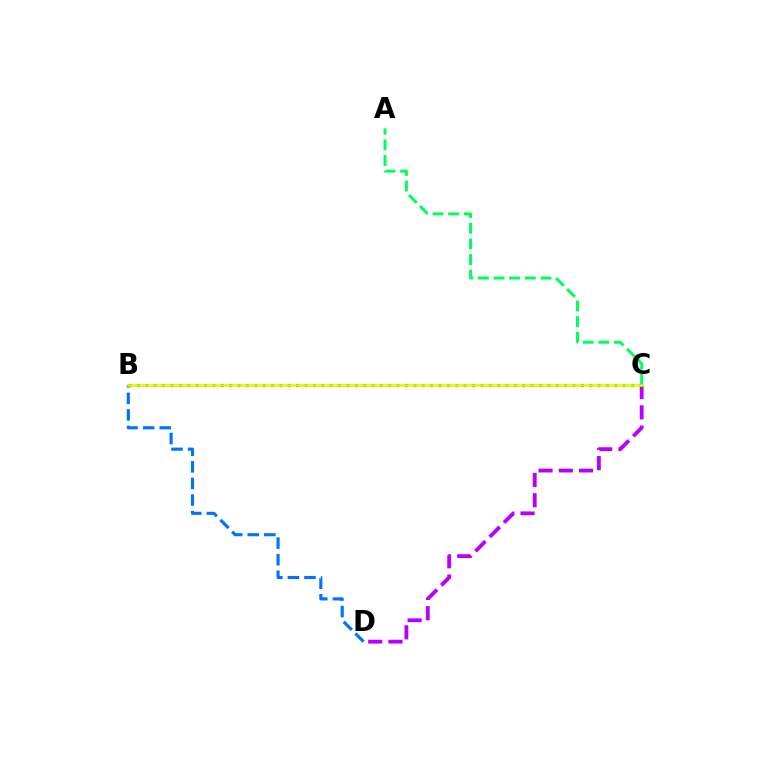{('C', 'D'): [{'color': '#b900ff', 'line_style': 'dashed', 'thickness': 2.75}], ('B', 'C'): [{'color': '#ff0000', 'line_style': 'dotted', 'thickness': 2.28}, {'color': '#d1ff00', 'line_style': 'solid', 'thickness': 1.84}], ('A', 'C'): [{'color': '#00ff5c', 'line_style': 'dashed', 'thickness': 2.13}], ('B', 'D'): [{'color': '#0074ff', 'line_style': 'dashed', 'thickness': 2.25}]}